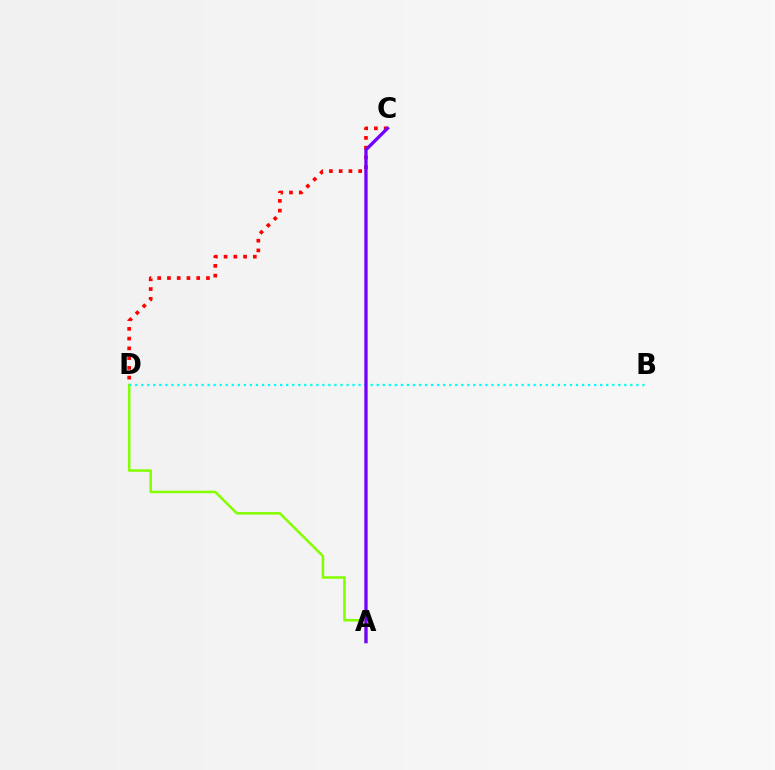{('A', 'D'): [{'color': '#84ff00', 'line_style': 'solid', 'thickness': 1.82}], ('B', 'D'): [{'color': '#00fff6', 'line_style': 'dotted', 'thickness': 1.64}], ('C', 'D'): [{'color': '#ff0000', 'line_style': 'dotted', 'thickness': 2.65}], ('A', 'C'): [{'color': '#7200ff', 'line_style': 'solid', 'thickness': 2.37}]}